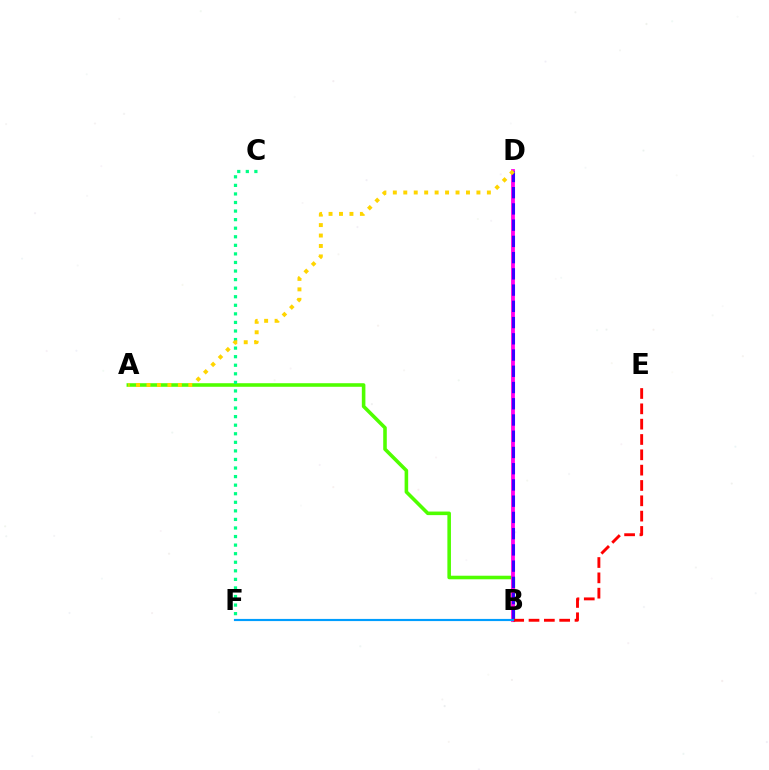{('A', 'B'): [{'color': '#4fff00', 'line_style': 'solid', 'thickness': 2.57}], ('B', 'D'): [{'color': '#ff00ed', 'line_style': 'solid', 'thickness': 2.74}, {'color': '#3700ff', 'line_style': 'dashed', 'thickness': 2.21}], ('C', 'F'): [{'color': '#00ff86', 'line_style': 'dotted', 'thickness': 2.33}], ('B', 'E'): [{'color': '#ff0000', 'line_style': 'dashed', 'thickness': 2.08}], ('A', 'D'): [{'color': '#ffd500', 'line_style': 'dotted', 'thickness': 2.84}], ('B', 'F'): [{'color': '#009eff', 'line_style': 'solid', 'thickness': 1.56}]}